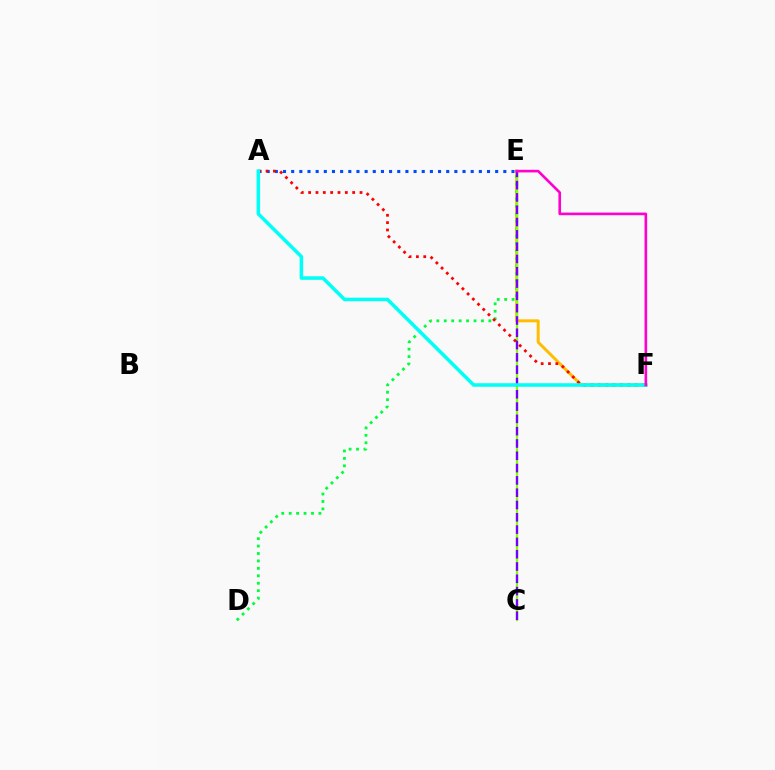{('E', 'F'): [{'color': '#ffbd00', 'line_style': 'solid', 'thickness': 2.14}, {'color': '#ff00cf', 'line_style': 'solid', 'thickness': 1.89}], ('A', 'E'): [{'color': '#004bff', 'line_style': 'dotted', 'thickness': 2.22}], ('D', 'E'): [{'color': '#00ff39', 'line_style': 'dotted', 'thickness': 2.02}], ('C', 'E'): [{'color': '#84ff00', 'line_style': 'solid', 'thickness': 1.62}, {'color': '#7200ff', 'line_style': 'dashed', 'thickness': 1.67}], ('A', 'F'): [{'color': '#ff0000', 'line_style': 'dotted', 'thickness': 1.99}, {'color': '#00fff6', 'line_style': 'solid', 'thickness': 2.54}]}